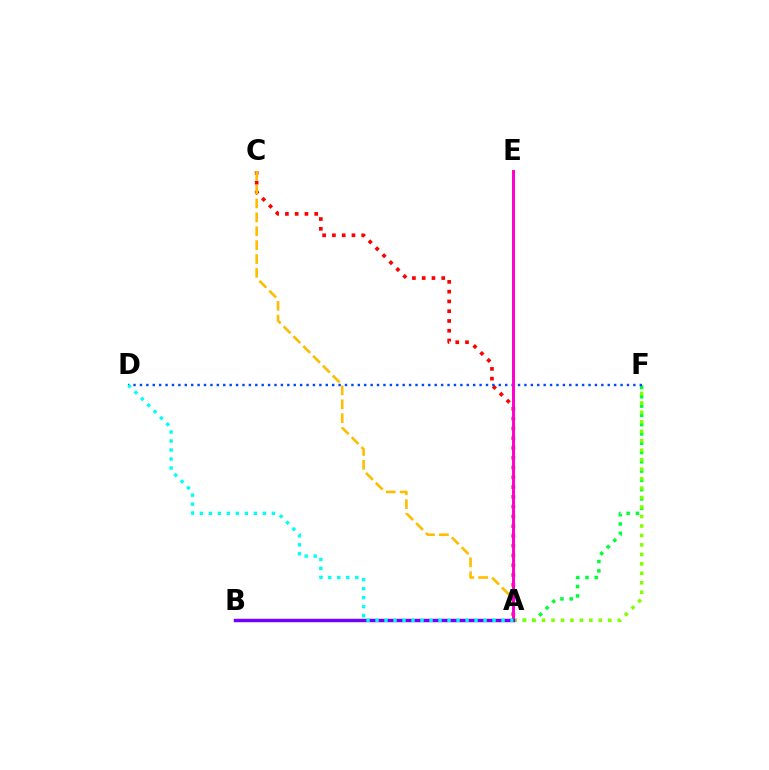{('A', 'F'): [{'color': '#00ff39', 'line_style': 'dotted', 'thickness': 2.52}, {'color': '#84ff00', 'line_style': 'dotted', 'thickness': 2.57}], ('A', 'C'): [{'color': '#ff0000', 'line_style': 'dotted', 'thickness': 2.65}, {'color': '#ffbd00', 'line_style': 'dashed', 'thickness': 1.89}], ('D', 'F'): [{'color': '#004bff', 'line_style': 'dotted', 'thickness': 1.74}], ('A', 'E'): [{'color': '#ff00cf', 'line_style': 'solid', 'thickness': 2.13}], ('A', 'B'): [{'color': '#7200ff', 'line_style': 'solid', 'thickness': 2.47}], ('A', 'D'): [{'color': '#00fff6', 'line_style': 'dotted', 'thickness': 2.45}]}